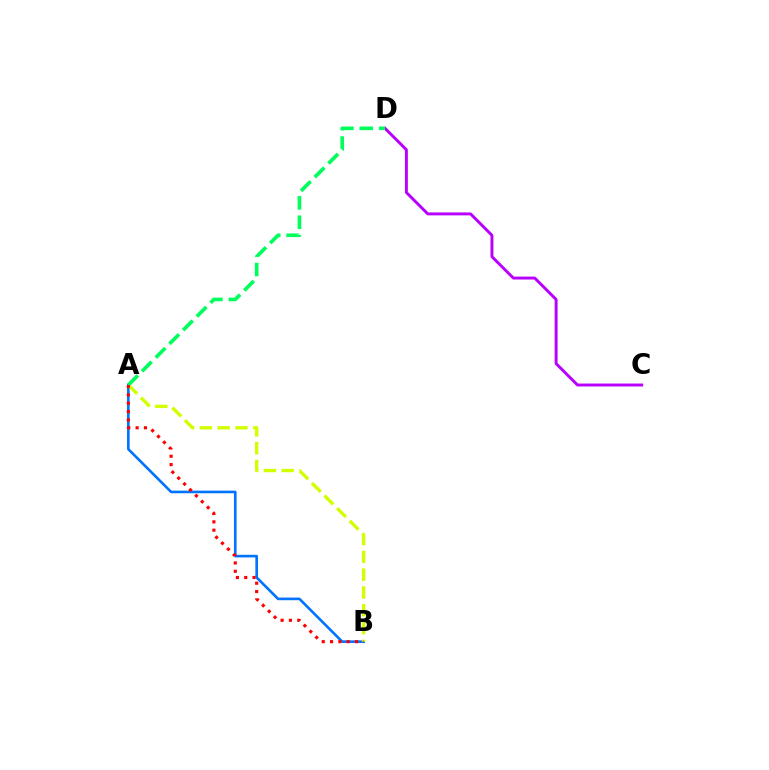{('A', 'B'): [{'color': '#0074ff', 'line_style': 'solid', 'thickness': 1.89}, {'color': '#d1ff00', 'line_style': 'dashed', 'thickness': 2.42}, {'color': '#ff0000', 'line_style': 'dotted', 'thickness': 2.26}], ('C', 'D'): [{'color': '#b900ff', 'line_style': 'solid', 'thickness': 2.11}], ('A', 'D'): [{'color': '#00ff5c', 'line_style': 'dashed', 'thickness': 2.63}]}